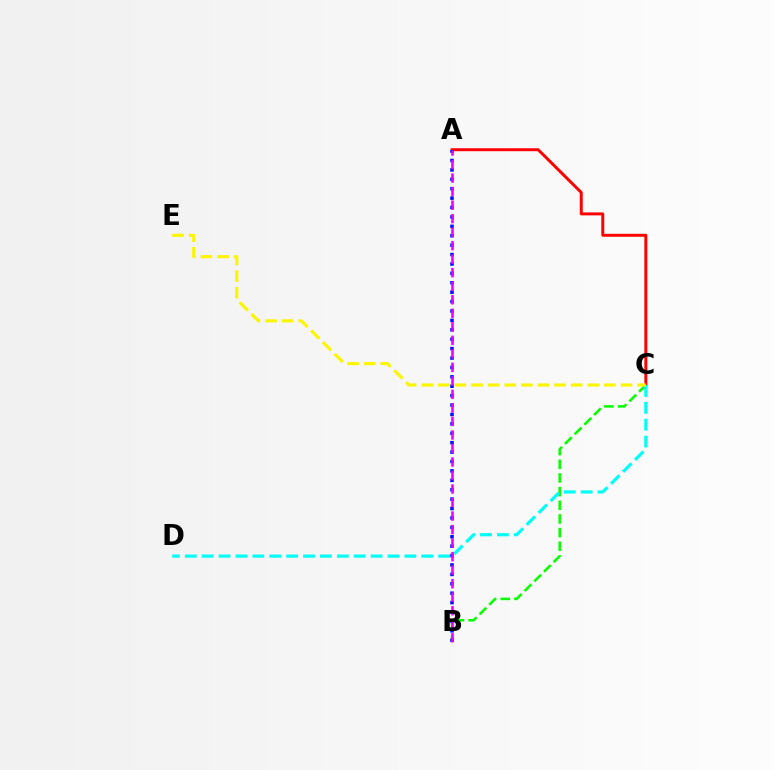{('B', 'C'): [{'color': '#08ff00', 'line_style': 'dashed', 'thickness': 1.86}], ('A', 'C'): [{'color': '#ff0000', 'line_style': 'solid', 'thickness': 2.13}], ('C', 'D'): [{'color': '#00fff6', 'line_style': 'dashed', 'thickness': 2.29}], ('A', 'B'): [{'color': '#0010ff', 'line_style': 'dotted', 'thickness': 2.56}, {'color': '#ee00ff', 'line_style': 'dashed', 'thickness': 1.84}], ('C', 'E'): [{'color': '#fcf500', 'line_style': 'dashed', 'thickness': 2.26}]}